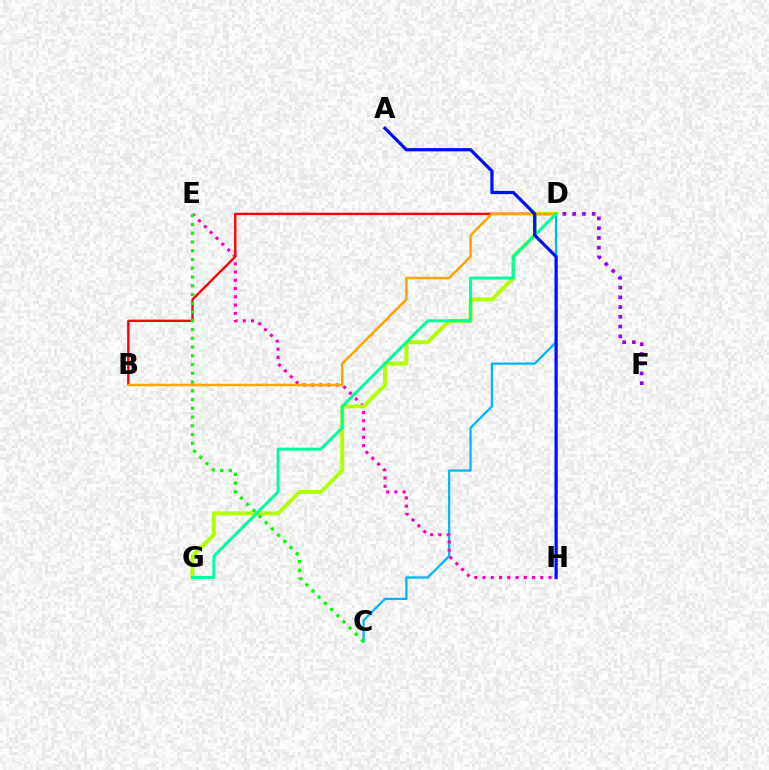{('C', 'D'): [{'color': '#00b5ff', 'line_style': 'solid', 'thickness': 1.63}], ('E', 'H'): [{'color': '#ff00bd', 'line_style': 'dotted', 'thickness': 2.24}], ('B', 'D'): [{'color': '#ff0000', 'line_style': 'solid', 'thickness': 1.73}, {'color': '#ffa500', 'line_style': 'solid', 'thickness': 1.8}], ('D', 'G'): [{'color': '#b3ff00', 'line_style': 'solid', 'thickness': 2.83}, {'color': '#00ff9d', 'line_style': 'solid', 'thickness': 2.17}], ('D', 'F'): [{'color': '#9b00ff', 'line_style': 'dotted', 'thickness': 2.65}], ('C', 'E'): [{'color': '#08ff00', 'line_style': 'dotted', 'thickness': 2.38}], ('A', 'H'): [{'color': '#0010ff', 'line_style': 'solid', 'thickness': 2.34}]}